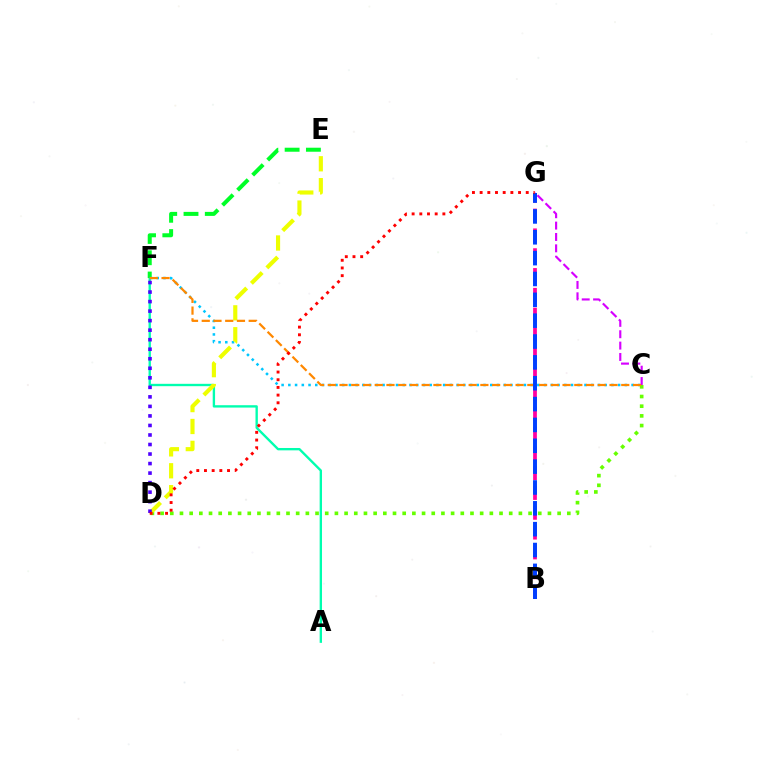{('B', 'G'): [{'color': '#ff00a0', 'line_style': 'dashed', 'thickness': 2.69}, {'color': '#003fff', 'line_style': 'dashed', 'thickness': 2.83}], ('A', 'F'): [{'color': '#00ffaf', 'line_style': 'solid', 'thickness': 1.7}], ('C', 'G'): [{'color': '#d600ff', 'line_style': 'dashed', 'thickness': 1.54}], ('E', 'F'): [{'color': '#00ff27', 'line_style': 'dashed', 'thickness': 2.89}], ('C', 'F'): [{'color': '#00c7ff', 'line_style': 'dotted', 'thickness': 1.83}, {'color': '#ff8800', 'line_style': 'dashed', 'thickness': 1.59}], ('C', 'D'): [{'color': '#66ff00', 'line_style': 'dotted', 'thickness': 2.63}], ('D', 'E'): [{'color': '#eeff00', 'line_style': 'dashed', 'thickness': 2.97}], ('D', 'F'): [{'color': '#4f00ff', 'line_style': 'dotted', 'thickness': 2.59}], ('D', 'G'): [{'color': '#ff0000', 'line_style': 'dotted', 'thickness': 2.09}]}